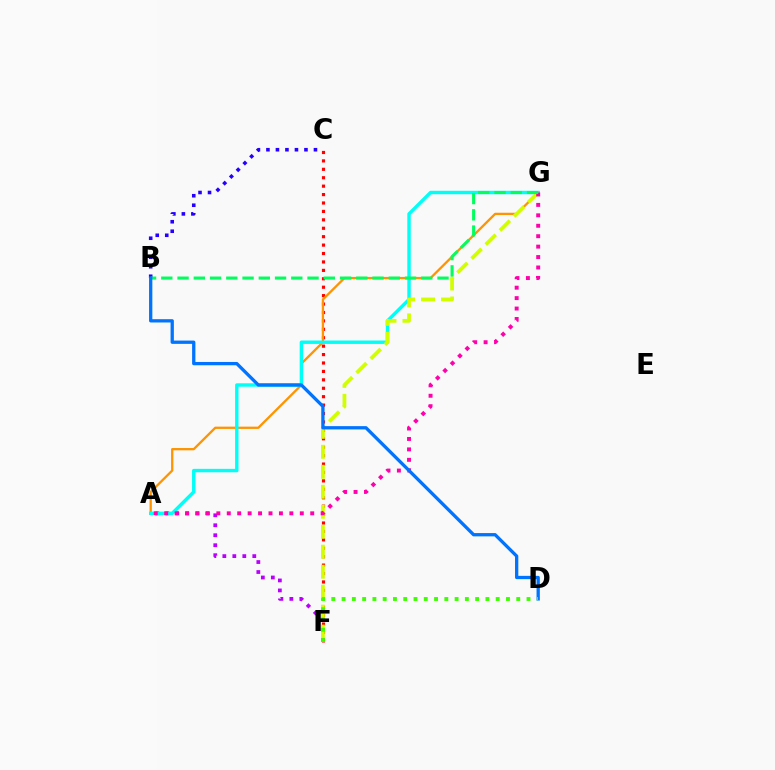{('B', 'C'): [{'color': '#2500ff', 'line_style': 'dotted', 'thickness': 2.58}], ('A', 'F'): [{'color': '#b900ff', 'line_style': 'dotted', 'thickness': 2.71}], ('C', 'F'): [{'color': '#ff0000', 'line_style': 'dotted', 'thickness': 2.29}], ('A', 'G'): [{'color': '#ff9400', 'line_style': 'solid', 'thickness': 1.65}, {'color': '#00fff6', 'line_style': 'solid', 'thickness': 2.45}, {'color': '#ff00ac', 'line_style': 'dotted', 'thickness': 2.83}], ('F', 'G'): [{'color': '#d1ff00', 'line_style': 'dashed', 'thickness': 2.71}], ('B', 'G'): [{'color': '#00ff5c', 'line_style': 'dashed', 'thickness': 2.21}], ('B', 'D'): [{'color': '#0074ff', 'line_style': 'solid', 'thickness': 2.37}], ('D', 'F'): [{'color': '#3dff00', 'line_style': 'dotted', 'thickness': 2.79}]}